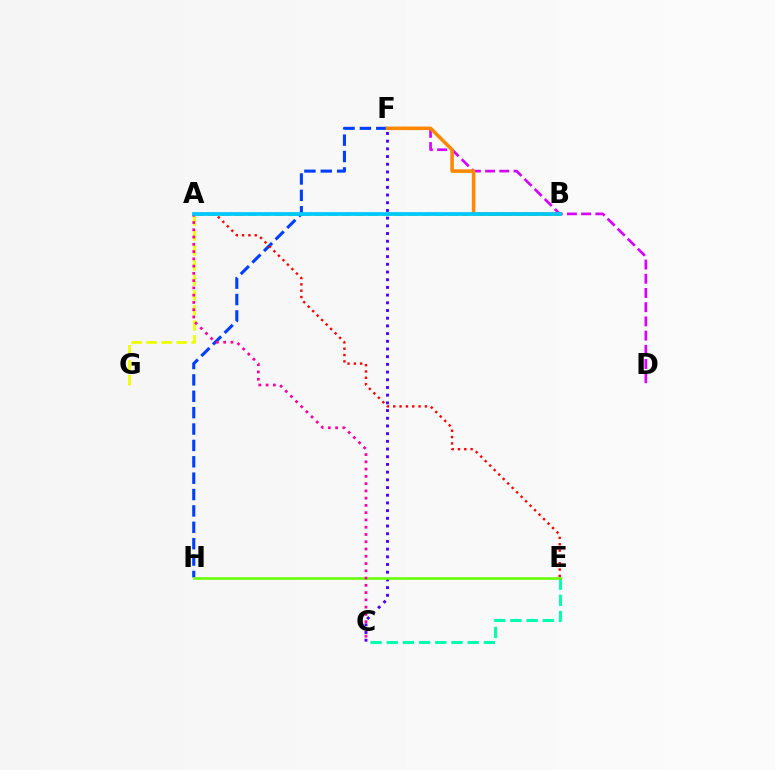{('D', 'F'): [{'color': '#d600ff', 'line_style': 'dashed', 'thickness': 1.93}], ('C', 'F'): [{'color': '#4f00ff', 'line_style': 'dotted', 'thickness': 2.09}], ('C', 'E'): [{'color': '#00ffaf', 'line_style': 'dashed', 'thickness': 2.2}], ('F', 'H'): [{'color': '#003fff', 'line_style': 'dashed', 'thickness': 2.23}], ('B', 'F'): [{'color': '#ff8800', 'line_style': 'solid', 'thickness': 2.55}], ('A', 'B'): [{'color': '#00ff27', 'line_style': 'dashed', 'thickness': 1.82}, {'color': '#00c7ff', 'line_style': 'solid', 'thickness': 2.68}], ('A', 'G'): [{'color': '#eeff00', 'line_style': 'dashed', 'thickness': 2.04}], ('A', 'E'): [{'color': '#ff0000', 'line_style': 'dotted', 'thickness': 1.72}], ('E', 'H'): [{'color': '#66ff00', 'line_style': 'solid', 'thickness': 1.83}], ('A', 'C'): [{'color': '#ff00a0', 'line_style': 'dotted', 'thickness': 1.97}]}